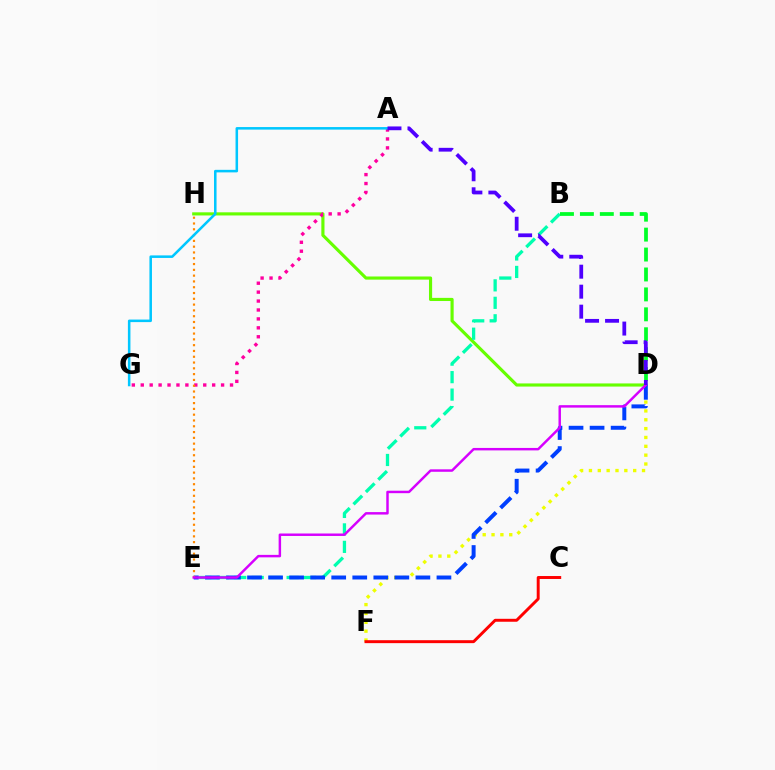{('D', 'H'): [{'color': '#66ff00', 'line_style': 'solid', 'thickness': 2.26}], ('B', 'E'): [{'color': '#00ffaf', 'line_style': 'dashed', 'thickness': 2.37}], ('D', 'F'): [{'color': '#eeff00', 'line_style': 'dotted', 'thickness': 2.4}], ('A', 'G'): [{'color': '#ff00a0', 'line_style': 'dotted', 'thickness': 2.43}, {'color': '#00c7ff', 'line_style': 'solid', 'thickness': 1.83}], ('D', 'E'): [{'color': '#003fff', 'line_style': 'dashed', 'thickness': 2.86}, {'color': '#d600ff', 'line_style': 'solid', 'thickness': 1.77}], ('E', 'H'): [{'color': '#ff8800', 'line_style': 'dotted', 'thickness': 1.57}], ('B', 'D'): [{'color': '#00ff27', 'line_style': 'dashed', 'thickness': 2.71}], ('C', 'F'): [{'color': '#ff0000', 'line_style': 'solid', 'thickness': 2.12}], ('A', 'D'): [{'color': '#4f00ff', 'line_style': 'dashed', 'thickness': 2.72}]}